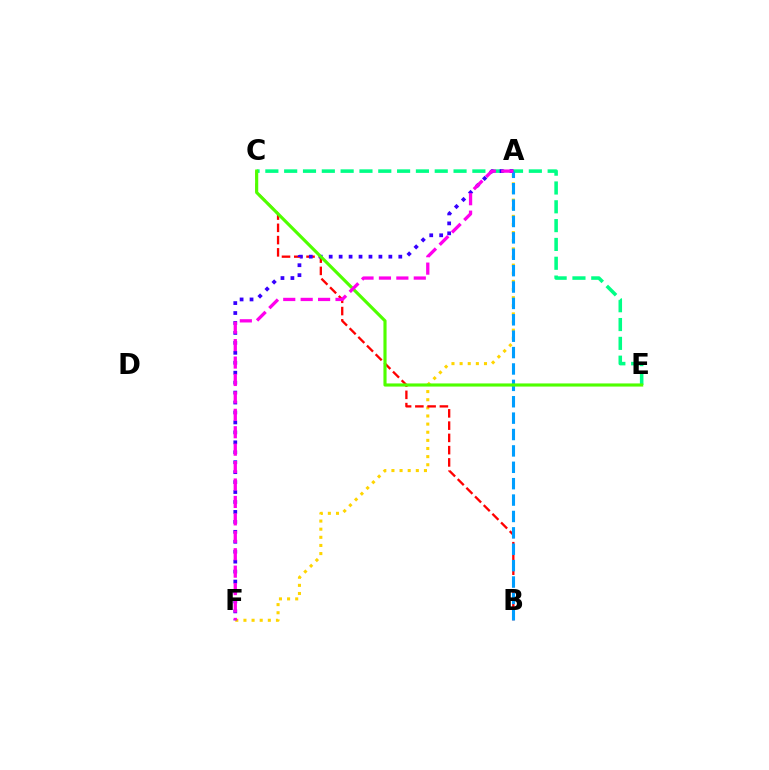{('A', 'F'): [{'color': '#ffd500', 'line_style': 'dotted', 'thickness': 2.21}, {'color': '#3700ff', 'line_style': 'dotted', 'thickness': 2.7}, {'color': '#ff00ed', 'line_style': 'dashed', 'thickness': 2.37}], ('C', 'E'): [{'color': '#00ff86', 'line_style': 'dashed', 'thickness': 2.56}, {'color': '#4fff00', 'line_style': 'solid', 'thickness': 2.26}], ('B', 'C'): [{'color': '#ff0000', 'line_style': 'dashed', 'thickness': 1.67}], ('A', 'B'): [{'color': '#009eff', 'line_style': 'dashed', 'thickness': 2.23}]}